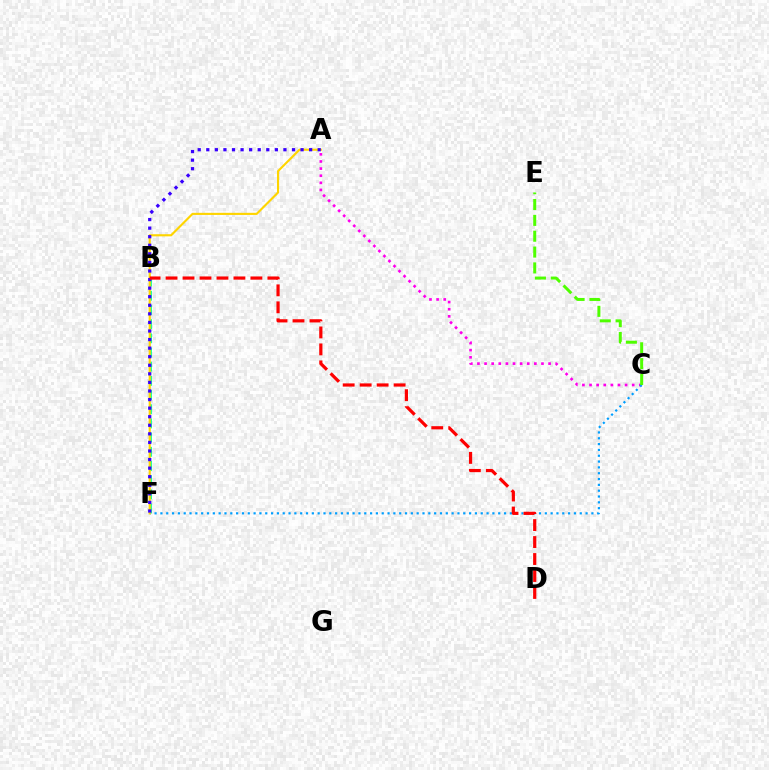{('A', 'C'): [{'color': '#ff00ed', 'line_style': 'dotted', 'thickness': 1.93}], ('B', 'F'): [{'color': '#00ff86', 'line_style': 'dashed', 'thickness': 1.93}], ('C', 'F'): [{'color': '#009eff', 'line_style': 'dotted', 'thickness': 1.58}], ('A', 'F'): [{'color': '#ffd500', 'line_style': 'solid', 'thickness': 1.54}, {'color': '#3700ff', 'line_style': 'dotted', 'thickness': 2.33}], ('B', 'D'): [{'color': '#ff0000', 'line_style': 'dashed', 'thickness': 2.31}], ('C', 'E'): [{'color': '#4fff00', 'line_style': 'dashed', 'thickness': 2.15}]}